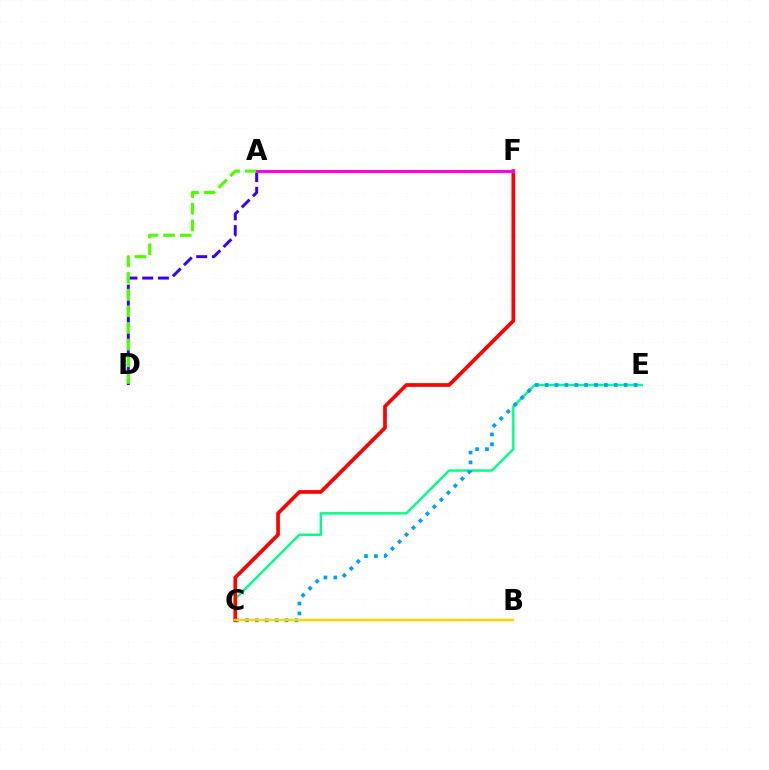{('A', 'D'): [{'color': '#3700ff', 'line_style': 'dashed', 'thickness': 2.13}, {'color': '#4fff00', 'line_style': 'dashed', 'thickness': 2.27}], ('C', 'E'): [{'color': '#00ff86', 'line_style': 'solid', 'thickness': 1.74}, {'color': '#009eff', 'line_style': 'dotted', 'thickness': 2.68}], ('C', 'F'): [{'color': '#ff0000', 'line_style': 'solid', 'thickness': 2.66}], ('B', 'C'): [{'color': '#ffd500', 'line_style': 'solid', 'thickness': 1.78}], ('A', 'F'): [{'color': '#ff00ed', 'line_style': 'solid', 'thickness': 2.19}]}